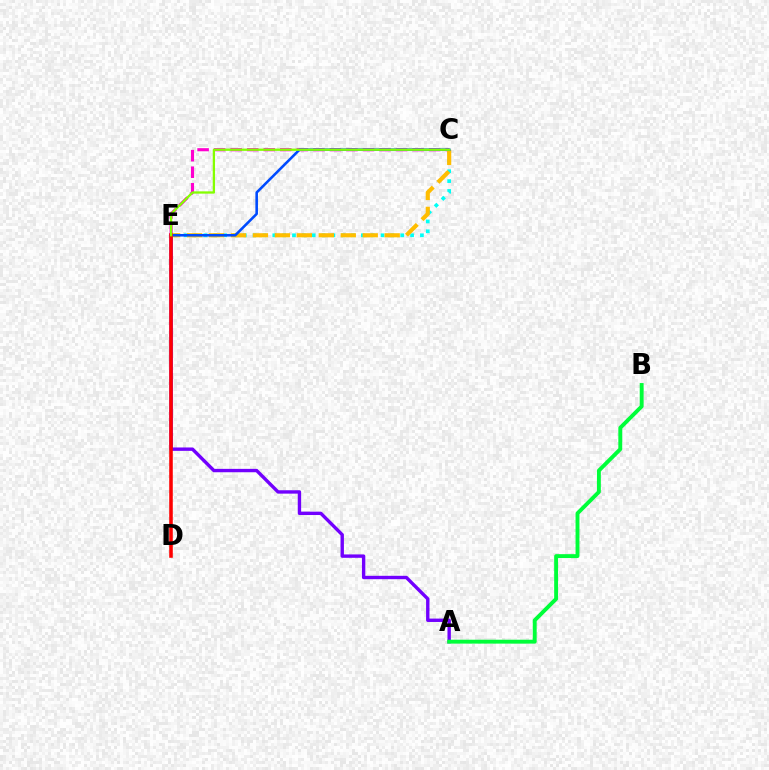{('A', 'E'): [{'color': '#7200ff', 'line_style': 'solid', 'thickness': 2.44}], ('A', 'B'): [{'color': '#00ff39', 'line_style': 'solid', 'thickness': 2.8}], ('C', 'E'): [{'color': '#00fff6', 'line_style': 'dotted', 'thickness': 2.67}, {'color': '#ff00cf', 'line_style': 'dashed', 'thickness': 2.25}, {'color': '#ffbd00', 'line_style': 'dashed', 'thickness': 2.98}, {'color': '#004bff', 'line_style': 'solid', 'thickness': 1.86}, {'color': '#84ff00', 'line_style': 'solid', 'thickness': 1.65}], ('D', 'E'): [{'color': '#ff0000', 'line_style': 'solid', 'thickness': 2.57}]}